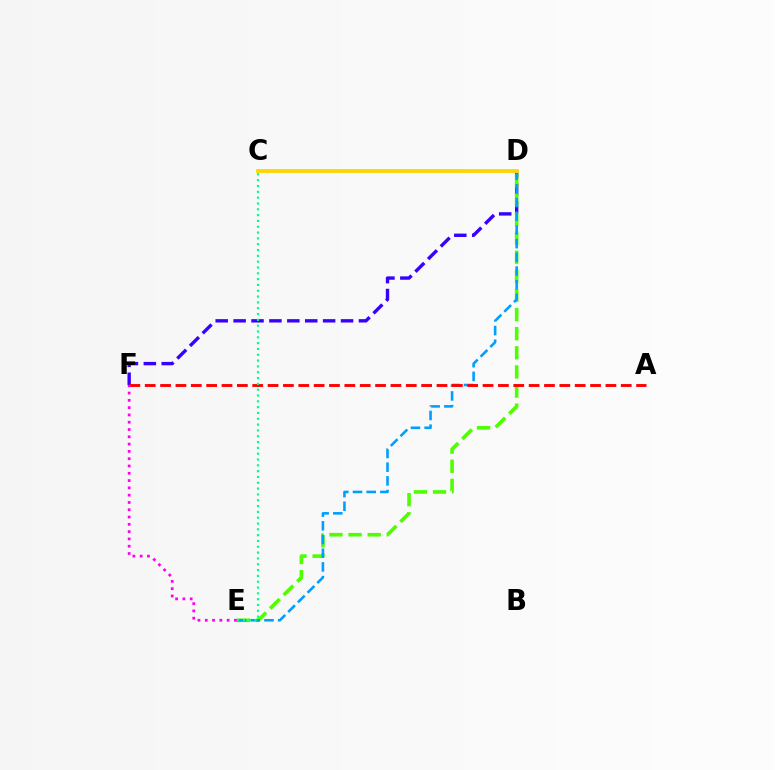{('D', 'F'): [{'color': '#3700ff', 'line_style': 'dashed', 'thickness': 2.43}], ('D', 'E'): [{'color': '#4fff00', 'line_style': 'dashed', 'thickness': 2.6}, {'color': '#009eff', 'line_style': 'dashed', 'thickness': 1.86}], ('A', 'F'): [{'color': '#ff0000', 'line_style': 'dashed', 'thickness': 2.09}], ('C', 'E'): [{'color': '#00ff86', 'line_style': 'dotted', 'thickness': 1.58}], ('E', 'F'): [{'color': '#ff00ed', 'line_style': 'dotted', 'thickness': 1.98}], ('C', 'D'): [{'color': '#ffd500', 'line_style': 'solid', 'thickness': 2.72}]}